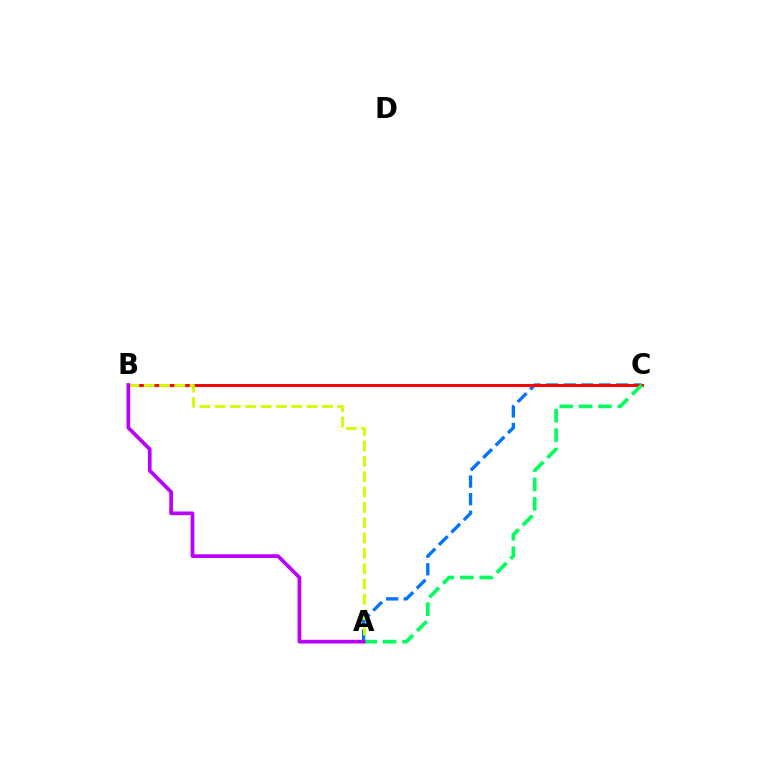{('A', 'C'): [{'color': '#0074ff', 'line_style': 'dashed', 'thickness': 2.39}, {'color': '#00ff5c', 'line_style': 'dashed', 'thickness': 2.64}], ('B', 'C'): [{'color': '#ff0000', 'line_style': 'solid', 'thickness': 2.12}], ('A', 'B'): [{'color': '#d1ff00', 'line_style': 'dashed', 'thickness': 2.08}, {'color': '#b900ff', 'line_style': 'solid', 'thickness': 2.66}]}